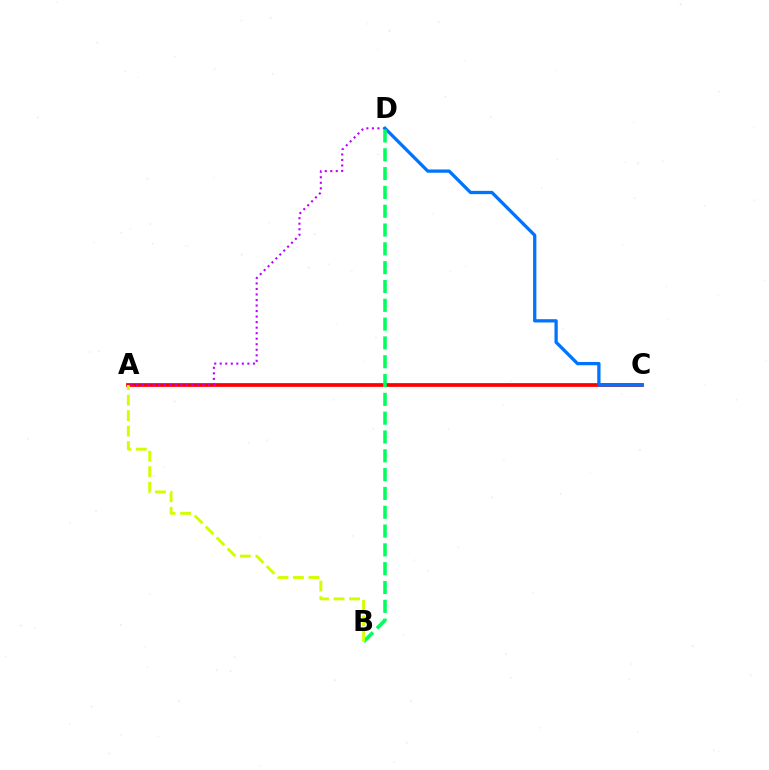{('A', 'C'): [{'color': '#ff0000', 'line_style': 'solid', 'thickness': 2.69}], ('A', 'D'): [{'color': '#b900ff', 'line_style': 'dotted', 'thickness': 1.5}], ('C', 'D'): [{'color': '#0074ff', 'line_style': 'solid', 'thickness': 2.37}], ('B', 'D'): [{'color': '#00ff5c', 'line_style': 'dashed', 'thickness': 2.56}], ('A', 'B'): [{'color': '#d1ff00', 'line_style': 'dashed', 'thickness': 2.1}]}